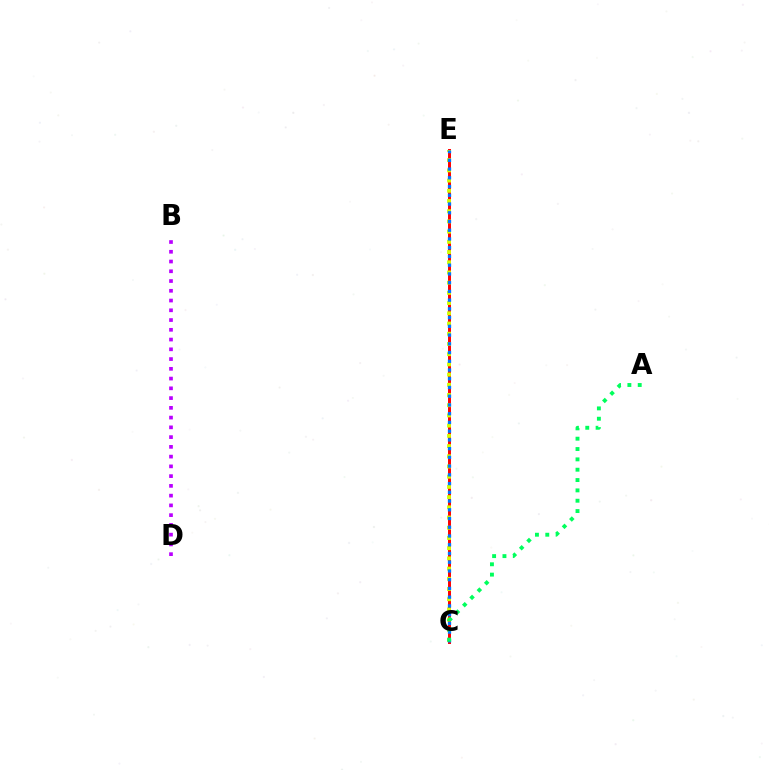{('C', 'E'): [{'color': '#ff0000', 'line_style': 'solid', 'thickness': 2.13}, {'color': '#d1ff00', 'line_style': 'dotted', 'thickness': 2.77}, {'color': '#0074ff', 'line_style': 'dotted', 'thickness': 2.37}], ('B', 'D'): [{'color': '#b900ff', 'line_style': 'dotted', 'thickness': 2.65}], ('A', 'C'): [{'color': '#00ff5c', 'line_style': 'dotted', 'thickness': 2.81}]}